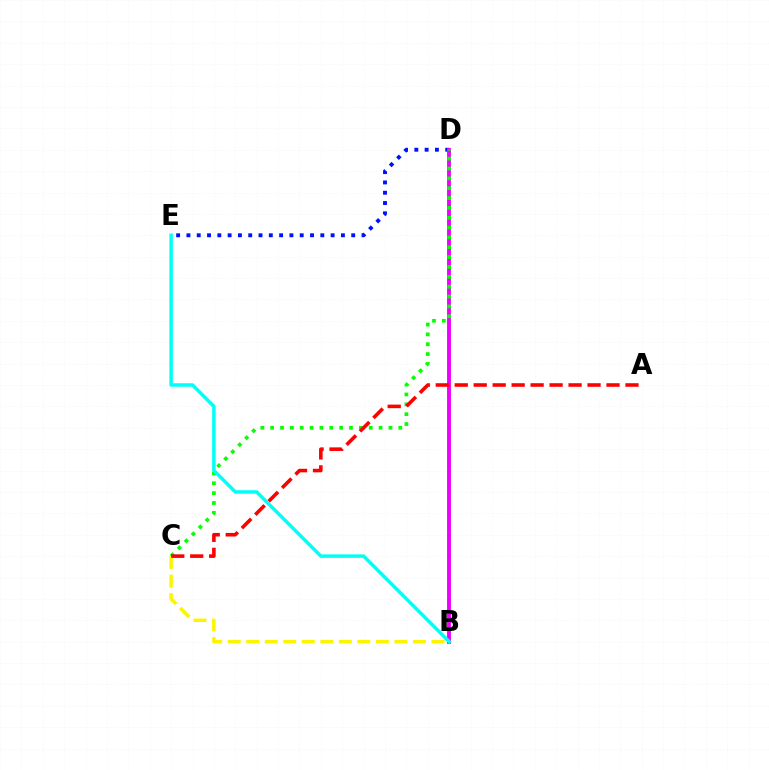{('D', 'E'): [{'color': '#0010ff', 'line_style': 'dotted', 'thickness': 2.8}], ('B', 'D'): [{'color': '#ee00ff', 'line_style': 'solid', 'thickness': 2.79}], ('B', 'C'): [{'color': '#fcf500', 'line_style': 'dashed', 'thickness': 2.52}], ('C', 'D'): [{'color': '#08ff00', 'line_style': 'dotted', 'thickness': 2.68}], ('A', 'C'): [{'color': '#ff0000', 'line_style': 'dashed', 'thickness': 2.58}], ('B', 'E'): [{'color': '#00fff6', 'line_style': 'solid', 'thickness': 2.51}]}